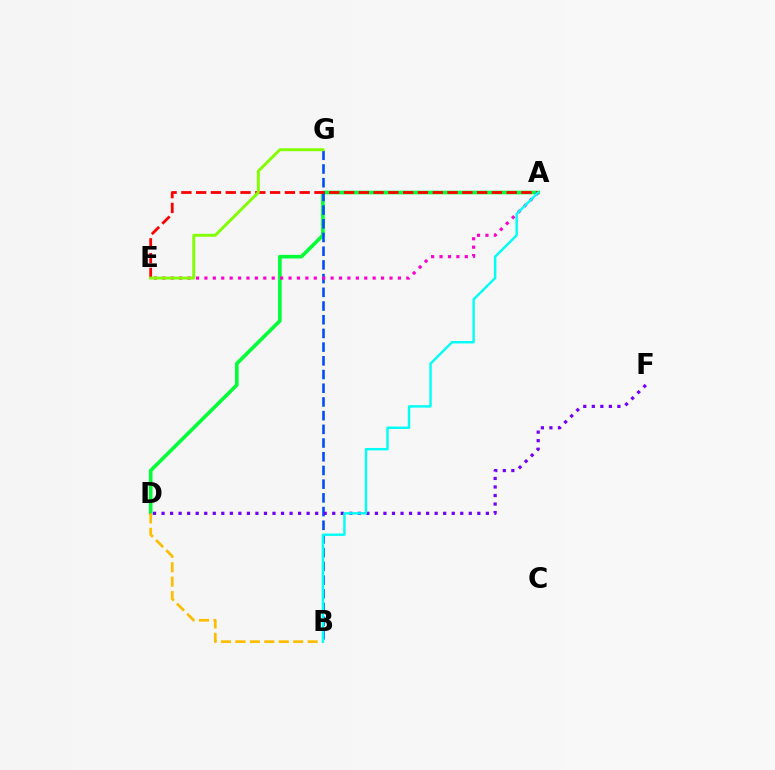{('A', 'D'): [{'color': '#00ff39', 'line_style': 'solid', 'thickness': 2.61}], ('B', 'G'): [{'color': '#004bff', 'line_style': 'dashed', 'thickness': 1.86}], ('A', 'E'): [{'color': '#ff0000', 'line_style': 'dashed', 'thickness': 2.01}, {'color': '#ff00cf', 'line_style': 'dotted', 'thickness': 2.29}], ('E', 'G'): [{'color': '#84ff00', 'line_style': 'solid', 'thickness': 2.11}], ('B', 'D'): [{'color': '#ffbd00', 'line_style': 'dashed', 'thickness': 1.96}], ('D', 'F'): [{'color': '#7200ff', 'line_style': 'dotted', 'thickness': 2.32}], ('A', 'B'): [{'color': '#00fff6', 'line_style': 'solid', 'thickness': 1.75}]}